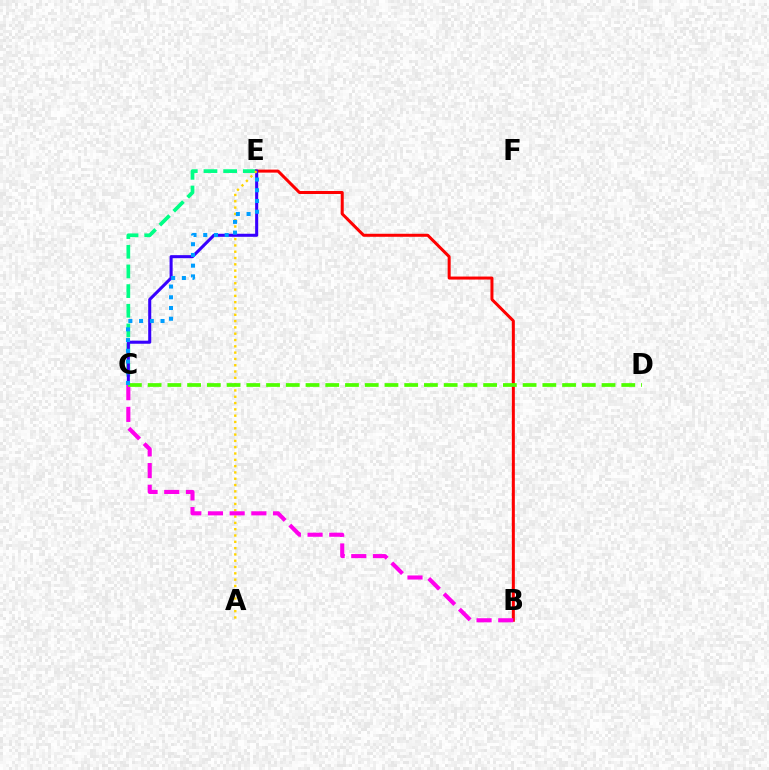{('C', 'E'): [{'color': '#00ff86', 'line_style': 'dashed', 'thickness': 2.67}, {'color': '#3700ff', 'line_style': 'solid', 'thickness': 2.2}, {'color': '#009eff', 'line_style': 'dotted', 'thickness': 2.91}], ('B', 'E'): [{'color': '#ff0000', 'line_style': 'solid', 'thickness': 2.17}], ('A', 'E'): [{'color': '#ffd500', 'line_style': 'dotted', 'thickness': 1.71}], ('B', 'C'): [{'color': '#ff00ed', 'line_style': 'dashed', 'thickness': 2.95}], ('C', 'D'): [{'color': '#4fff00', 'line_style': 'dashed', 'thickness': 2.68}]}